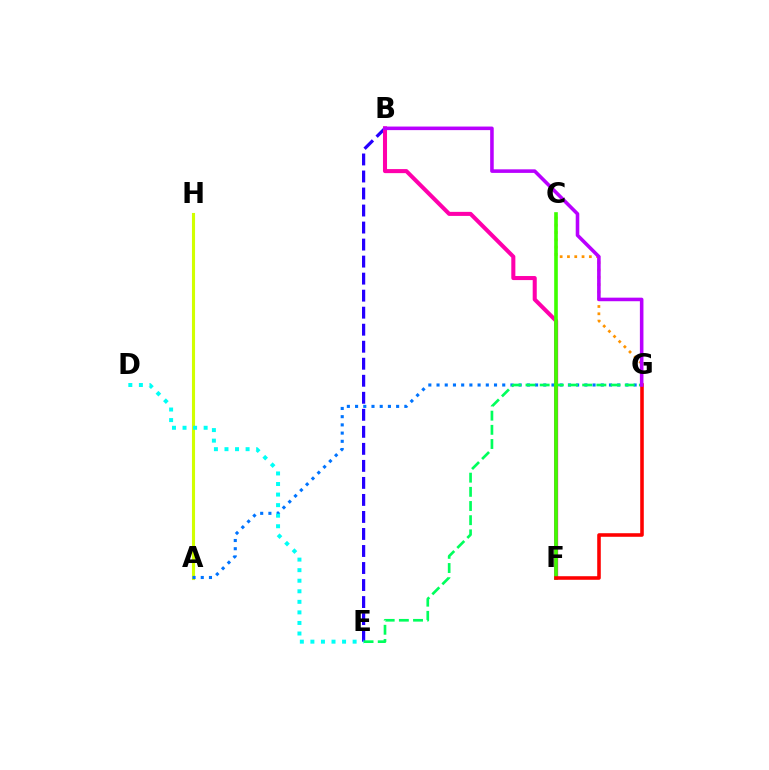{('A', 'H'): [{'color': '#d1ff00', 'line_style': 'solid', 'thickness': 2.24}], ('C', 'G'): [{'color': '#ff9400', 'line_style': 'dotted', 'thickness': 1.98}], ('A', 'G'): [{'color': '#0074ff', 'line_style': 'dotted', 'thickness': 2.23}], ('B', 'E'): [{'color': '#2500ff', 'line_style': 'dashed', 'thickness': 2.31}], ('B', 'F'): [{'color': '#ff00ac', 'line_style': 'solid', 'thickness': 2.92}], ('E', 'G'): [{'color': '#00ff5c', 'line_style': 'dashed', 'thickness': 1.93}], ('C', 'F'): [{'color': '#3dff00', 'line_style': 'solid', 'thickness': 2.62}], ('F', 'G'): [{'color': '#ff0000', 'line_style': 'solid', 'thickness': 2.57}], ('B', 'G'): [{'color': '#b900ff', 'line_style': 'solid', 'thickness': 2.57}], ('D', 'E'): [{'color': '#00fff6', 'line_style': 'dotted', 'thickness': 2.87}]}